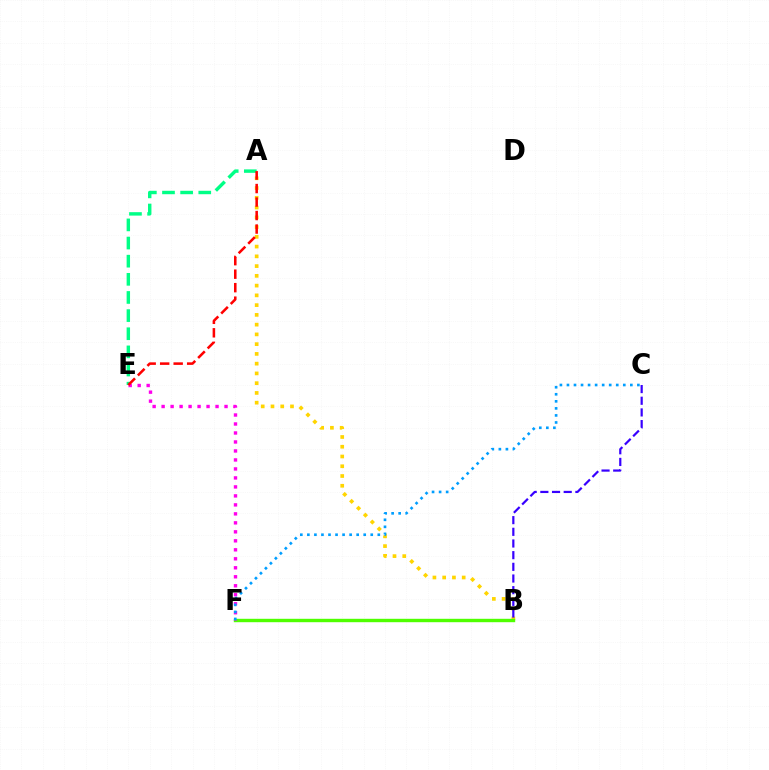{('A', 'B'): [{'color': '#ffd500', 'line_style': 'dotted', 'thickness': 2.65}], ('A', 'E'): [{'color': '#00ff86', 'line_style': 'dashed', 'thickness': 2.46}, {'color': '#ff0000', 'line_style': 'dashed', 'thickness': 1.83}], ('B', 'F'): [{'color': '#4fff00', 'line_style': 'solid', 'thickness': 2.45}], ('E', 'F'): [{'color': '#ff00ed', 'line_style': 'dotted', 'thickness': 2.44}], ('B', 'C'): [{'color': '#3700ff', 'line_style': 'dashed', 'thickness': 1.59}], ('C', 'F'): [{'color': '#009eff', 'line_style': 'dotted', 'thickness': 1.91}]}